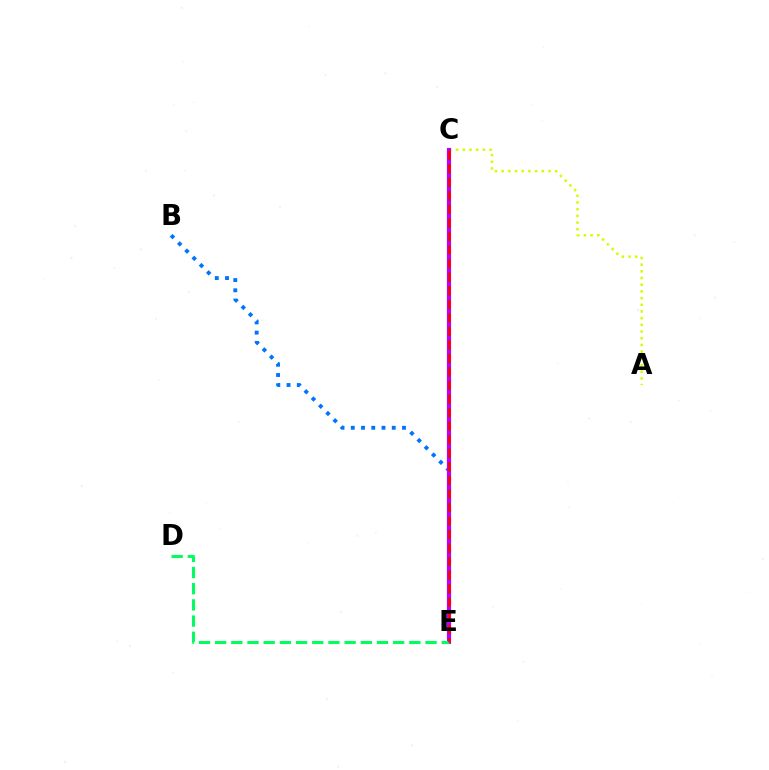{('A', 'C'): [{'color': '#d1ff00', 'line_style': 'dotted', 'thickness': 1.82}], ('B', 'E'): [{'color': '#0074ff', 'line_style': 'dotted', 'thickness': 2.78}], ('C', 'E'): [{'color': '#b900ff', 'line_style': 'solid', 'thickness': 2.98}, {'color': '#ff0000', 'line_style': 'dashed', 'thickness': 1.84}], ('D', 'E'): [{'color': '#00ff5c', 'line_style': 'dashed', 'thickness': 2.2}]}